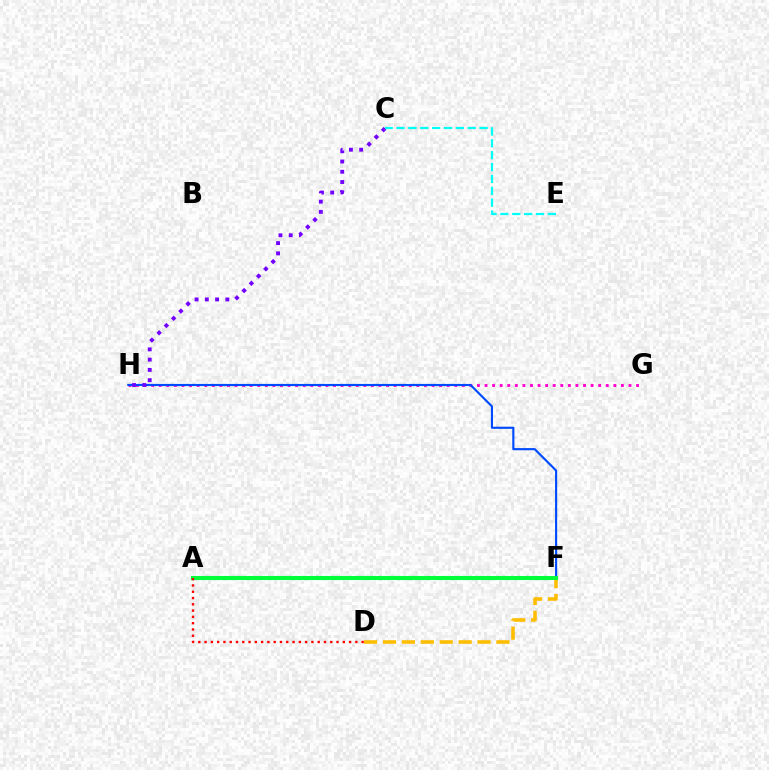{('A', 'F'): [{'color': '#84ff00', 'line_style': 'dashed', 'thickness': 1.98}, {'color': '#00ff39', 'line_style': 'solid', 'thickness': 2.94}], ('G', 'H'): [{'color': '#ff00cf', 'line_style': 'dotted', 'thickness': 2.06}], ('D', 'F'): [{'color': '#ffbd00', 'line_style': 'dashed', 'thickness': 2.57}], ('F', 'H'): [{'color': '#004bff', 'line_style': 'solid', 'thickness': 1.54}], ('C', 'H'): [{'color': '#7200ff', 'line_style': 'dotted', 'thickness': 2.78}], ('A', 'D'): [{'color': '#ff0000', 'line_style': 'dotted', 'thickness': 1.71}], ('C', 'E'): [{'color': '#00fff6', 'line_style': 'dashed', 'thickness': 1.61}]}